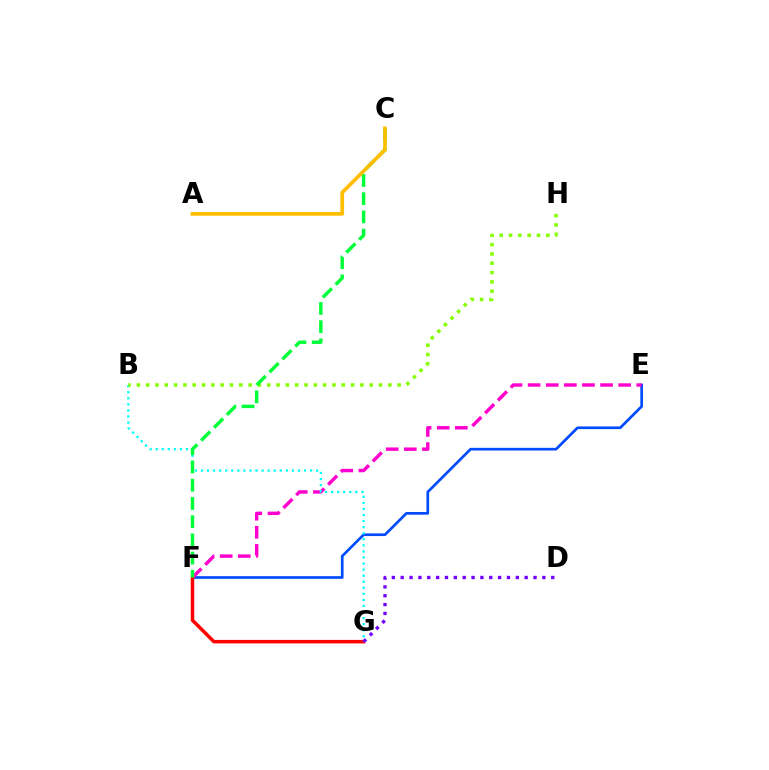{('E', 'F'): [{'color': '#004bff', 'line_style': 'solid', 'thickness': 1.93}, {'color': '#ff00cf', 'line_style': 'dashed', 'thickness': 2.46}], ('F', 'G'): [{'color': '#ff0000', 'line_style': 'solid', 'thickness': 2.52}], ('B', 'G'): [{'color': '#00fff6', 'line_style': 'dotted', 'thickness': 1.65}], ('D', 'G'): [{'color': '#7200ff', 'line_style': 'dotted', 'thickness': 2.41}], ('B', 'H'): [{'color': '#84ff00', 'line_style': 'dotted', 'thickness': 2.53}], ('C', 'F'): [{'color': '#00ff39', 'line_style': 'dashed', 'thickness': 2.47}], ('A', 'C'): [{'color': '#ffbd00', 'line_style': 'solid', 'thickness': 2.66}]}